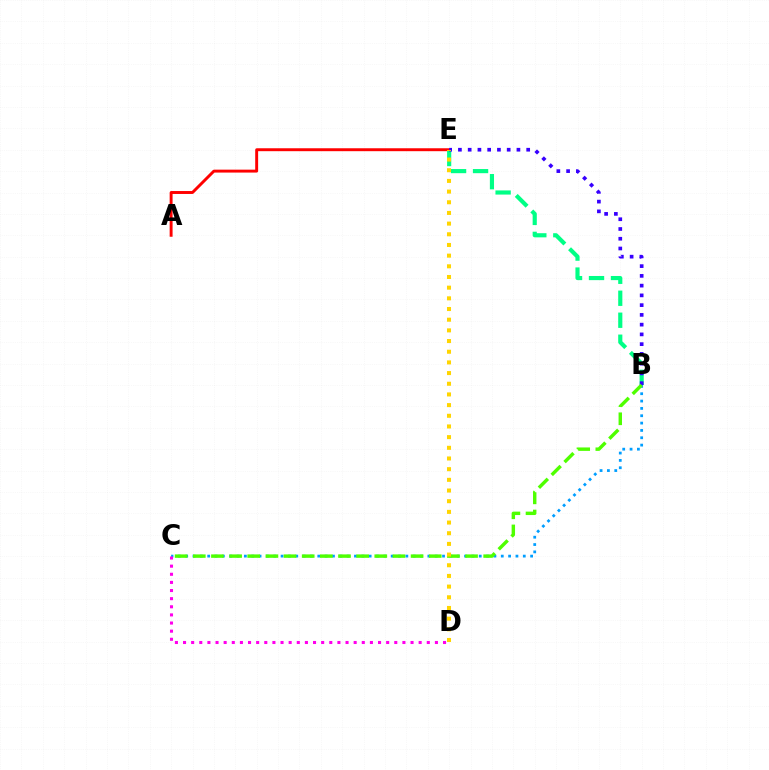{('B', 'C'): [{'color': '#009eff', 'line_style': 'dotted', 'thickness': 1.99}, {'color': '#4fff00', 'line_style': 'dashed', 'thickness': 2.47}], ('C', 'D'): [{'color': '#ff00ed', 'line_style': 'dotted', 'thickness': 2.21}], ('A', 'E'): [{'color': '#ff0000', 'line_style': 'solid', 'thickness': 2.11}], ('B', 'E'): [{'color': '#00ff86', 'line_style': 'dashed', 'thickness': 2.99}, {'color': '#3700ff', 'line_style': 'dotted', 'thickness': 2.65}], ('D', 'E'): [{'color': '#ffd500', 'line_style': 'dotted', 'thickness': 2.9}]}